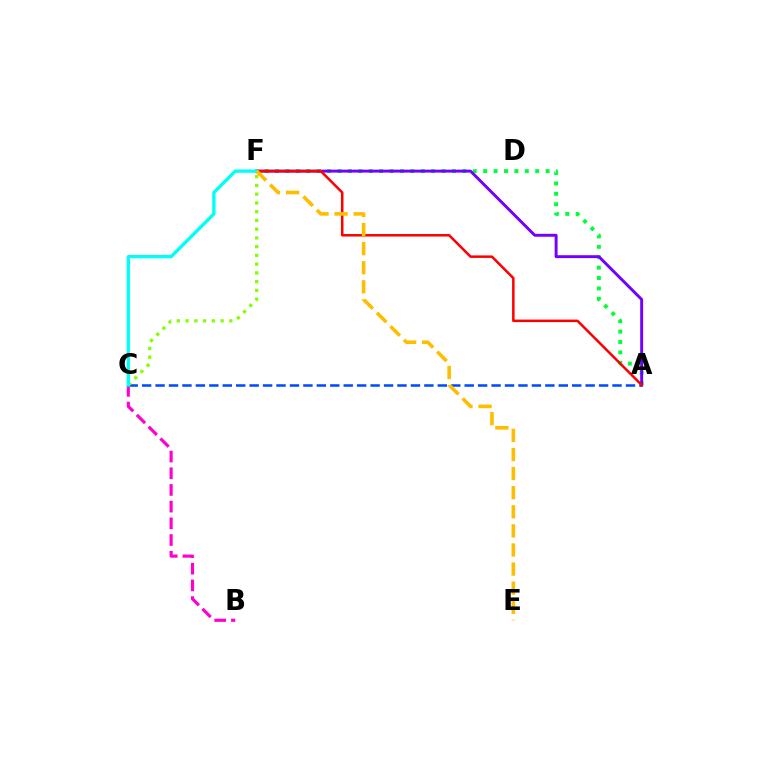{('A', 'C'): [{'color': '#004bff', 'line_style': 'dashed', 'thickness': 1.83}], ('A', 'F'): [{'color': '#00ff39', 'line_style': 'dotted', 'thickness': 2.83}, {'color': '#7200ff', 'line_style': 'solid', 'thickness': 2.11}, {'color': '#ff0000', 'line_style': 'solid', 'thickness': 1.81}], ('C', 'F'): [{'color': '#84ff00', 'line_style': 'dotted', 'thickness': 2.38}, {'color': '#00fff6', 'line_style': 'solid', 'thickness': 2.41}], ('B', 'C'): [{'color': '#ff00cf', 'line_style': 'dashed', 'thickness': 2.27}], ('E', 'F'): [{'color': '#ffbd00', 'line_style': 'dashed', 'thickness': 2.59}]}